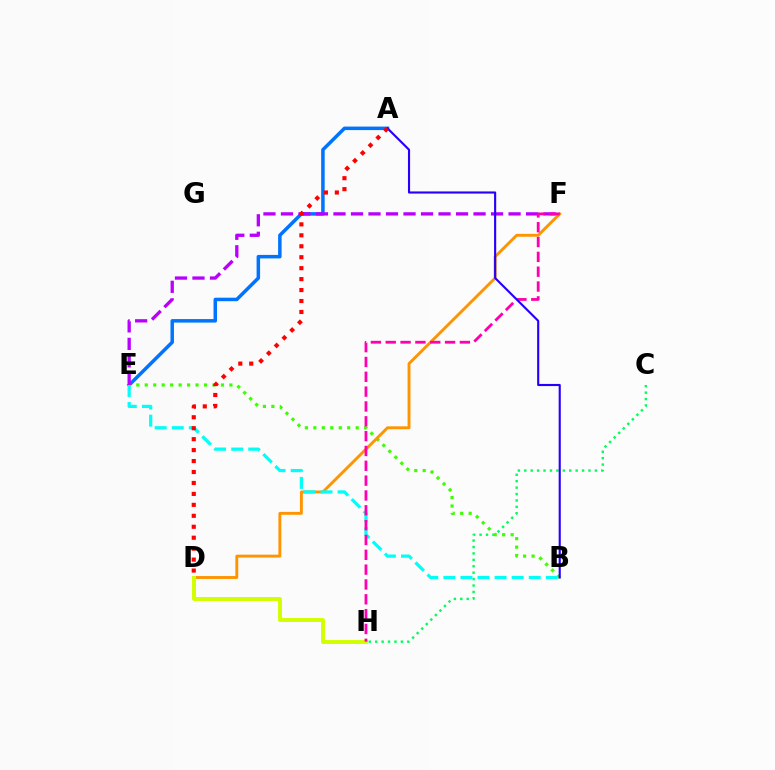{('A', 'E'): [{'color': '#0074ff', 'line_style': 'solid', 'thickness': 2.52}], ('C', 'H'): [{'color': '#00ff5c', 'line_style': 'dotted', 'thickness': 1.74}], ('B', 'E'): [{'color': '#3dff00', 'line_style': 'dotted', 'thickness': 2.3}, {'color': '#00fff6', 'line_style': 'dashed', 'thickness': 2.32}], ('D', 'F'): [{'color': '#ff9400', 'line_style': 'solid', 'thickness': 2.08}], ('E', 'F'): [{'color': '#b900ff', 'line_style': 'dashed', 'thickness': 2.38}], ('D', 'H'): [{'color': '#d1ff00', 'line_style': 'solid', 'thickness': 2.82}], ('F', 'H'): [{'color': '#ff00ac', 'line_style': 'dashed', 'thickness': 2.02}], ('A', 'B'): [{'color': '#2500ff', 'line_style': 'solid', 'thickness': 1.53}], ('A', 'D'): [{'color': '#ff0000', 'line_style': 'dotted', 'thickness': 2.98}]}